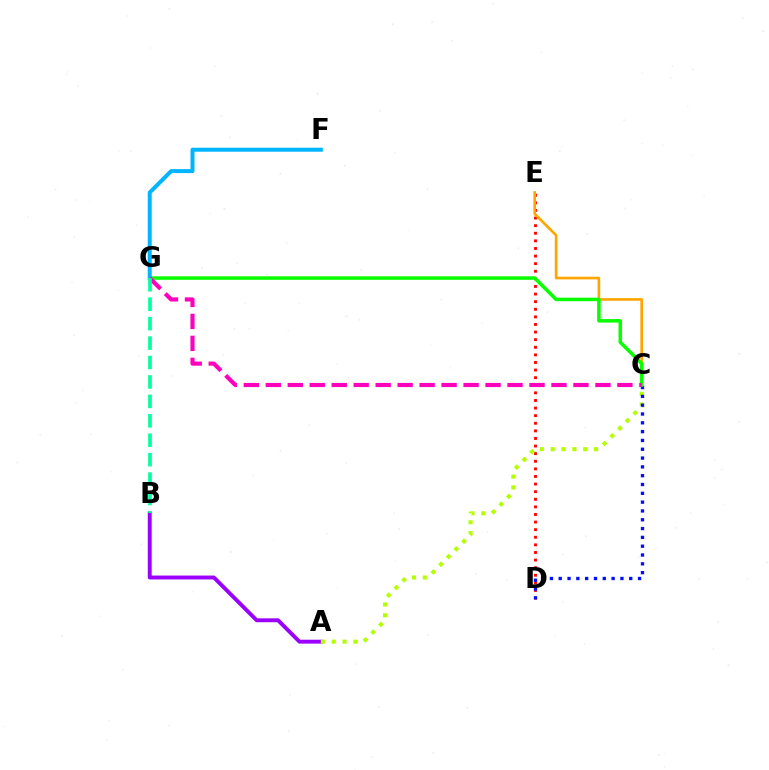{('D', 'E'): [{'color': '#ff0000', 'line_style': 'dotted', 'thickness': 2.06}], ('A', 'B'): [{'color': '#9b00ff', 'line_style': 'solid', 'thickness': 2.81}], ('A', 'C'): [{'color': '#b3ff00', 'line_style': 'dotted', 'thickness': 2.95}], ('C', 'D'): [{'color': '#0010ff', 'line_style': 'dotted', 'thickness': 2.39}], ('C', 'E'): [{'color': '#ffa500', 'line_style': 'solid', 'thickness': 1.91}], ('C', 'G'): [{'color': '#08ff00', 'line_style': 'solid', 'thickness': 2.53}, {'color': '#ff00bd', 'line_style': 'dashed', 'thickness': 2.99}], ('F', 'G'): [{'color': '#00b5ff', 'line_style': 'solid', 'thickness': 2.86}], ('B', 'G'): [{'color': '#00ff9d', 'line_style': 'dashed', 'thickness': 2.64}]}